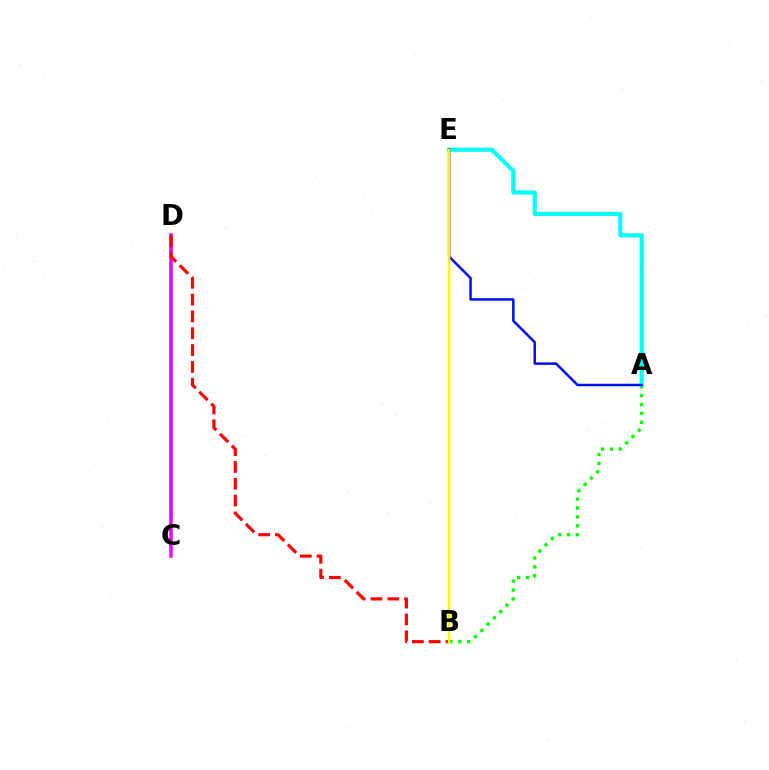{('A', 'B'): [{'color': '#08ff00', 'line_style': 'dotted', 'thickness': 2.42}], ('C', 'D'): [{'color': '#ee00ff', 'line_style': 'solid', 'thickness': 2.53}], ('B', 'D'): [{'color': '#ff0000', 'line_style': 'dashed', 'thickness': 2.29}], ('A', 'E'): [{'color': '#00fff6', 'line_style': 'solid', 'thickness': 2.99}, {'color': '#0010ff', 'line_style': 'solid', 'thickness': 1.8}], ('B', 'E'): [{'color': '#fcf500', 'line_style': 'solid', 'thickness': 1.79}]}